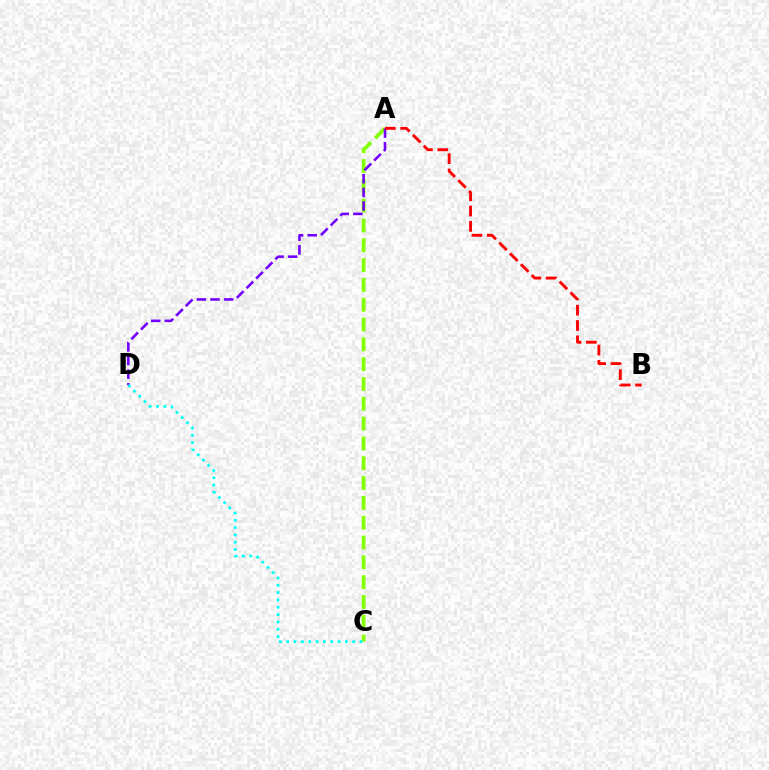{('A', 'C'): [{'color': '#84ff00', 'line_style': 'dashed', 'thickness': 2.69}], ('A', 'D'): [{'color': '#7200ff', 'line_style': 'dashed', 'thickness': 1.85}], ('C', 'D'): [{'color': '#00fff6', 'line_style': 'dotted', 'thickness': 1.99}], ('A', 'B'): [{'color': '#ff0000', 'line_style': 'dashed', 'thickness': 2.08}]}